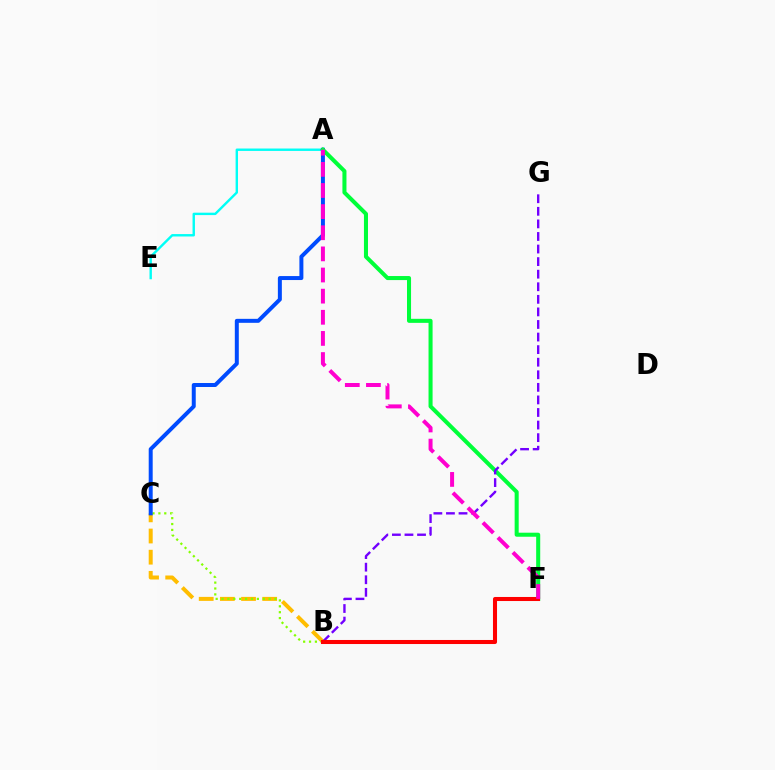{('B', 'C'): [{'color': '#ffbd00', 'line_style': 'dashed', 'thickness': 2.87}, {'color': '#84ff00', 'line_style': 'dotted', 'thickness': 1.6}], ('A', 'E'): [{'color': '#00fff6', 'line_style': 'solid', 'thickness': 1.73}], ('A', 'C'): [{'color': '#004bff', 'line_style': 'solid', 'thickness': 2.86}], ('A', 'F'): [{'color': '#00ff39', 'line_style': 'solid', 'thickness': 2.91}, {'color': '#ff00cf', 'line_style': 'dashed', 'thickness': 2.87}], ('B', 'G'): [{'color': '#7200ff', 'line_style': 'dashed', 'thickness': 1.71}], ('B', 'F'): [{'color': '#ff0000', 'line_style': 'solid', 'thickness': 2.92}]}